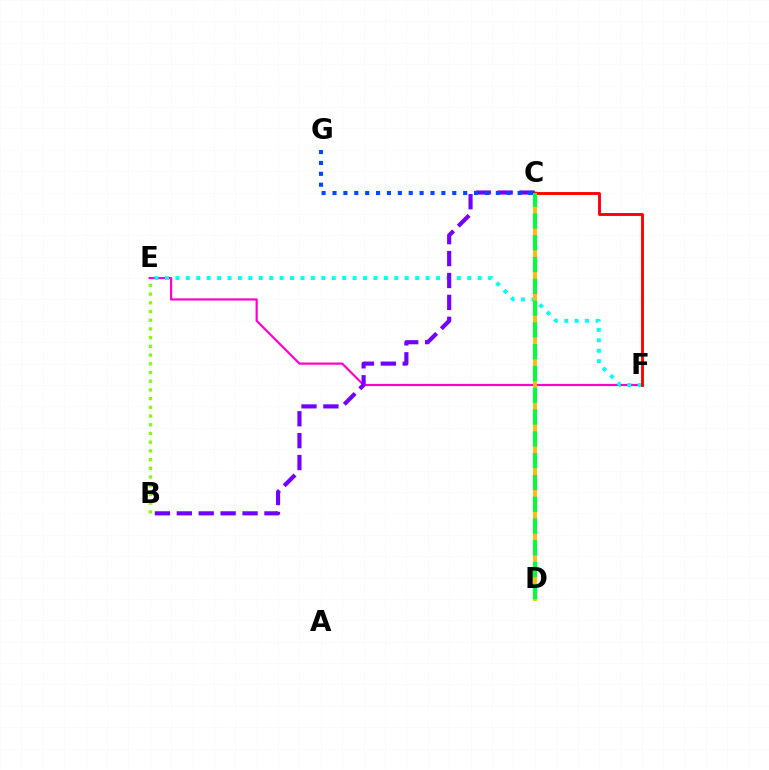{('E', 'F'): [{'color': '#ff00cf', 'line_style': 'solid', 'thickness': 1.58}, {'color': '#00fff6', 'line_style': 'dotted', 'thickness': 2.83}], ('B', 'E'): [{'color': '#84ff00', 'line_style': 'dotted', 'thickness': 2.37}], ('C', 'D'): [{'color': '#ffbd00', 'line_style': 'solid', 'thickness': 2.8}, {'color': '#00ff39', 'line_style': 'dashed', 'thickness': 2.96}], ('B', 'C'): [{'color': '#7200ff', 'line_style': 'dashed', 'thickness': 2.98}], ('C', 'G'): [{'color': '#004bff', 'line_style': 'dotted', 'thickness': 2.96}], ('C', 'F'): [{'color': '#ff0000', 'line_style': 'solid', 'thickness': 2.08}]}